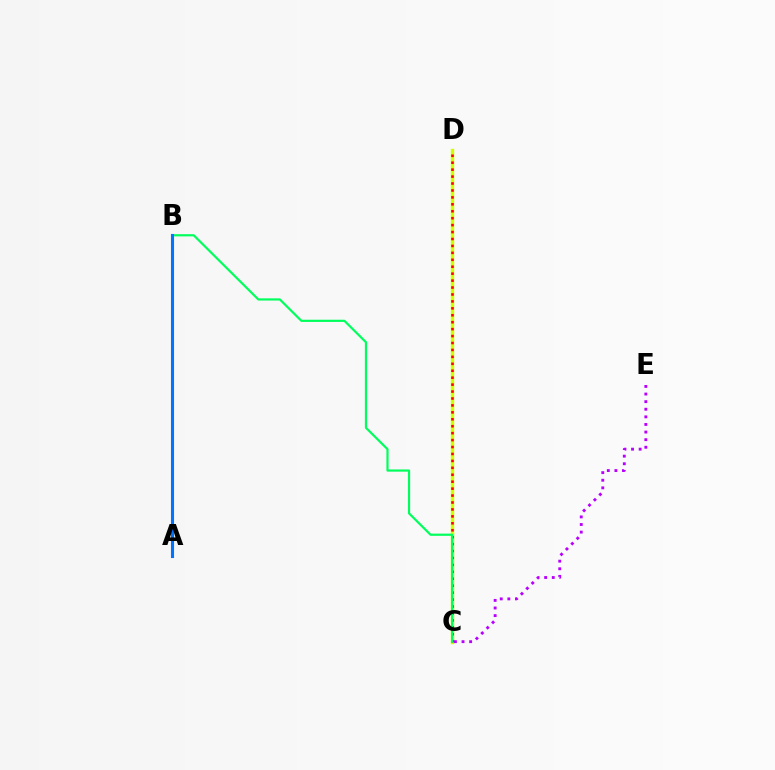{('C', 'D'): [{'color': '#d1ff00', 'line_style': 'solid', 'thickness': 2.45}, {'color': '#ff0000', 'line_style': 'dotted', 'thickness': 1.88}], ('B', 'C'): [{'color': '#00ff5c', 'line_style': 'solid', 'thickness': 1.59}], ('A', 'B'): [{'color': '#0074ff', 'line_style': 'solid', 'thickness': 2.22}], ('C', 'E'): [{'color': '#b900ff', 'line_style': 'dotted', 'thickness': 2.07}]}